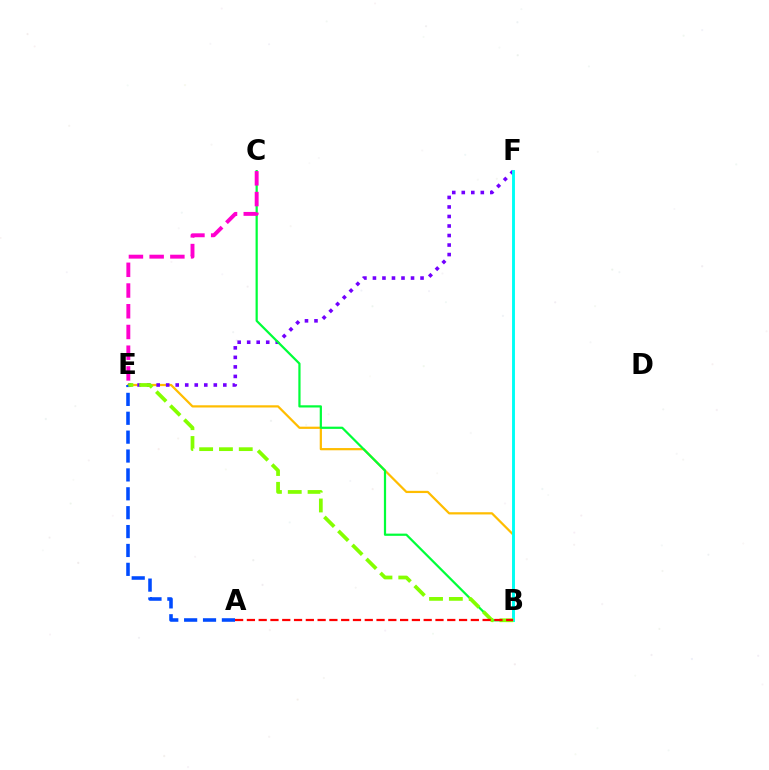{('B', 'E'): [{'color': '#ffbd00', 'line_style': 'solid', 'thickness': 1.6}, {'color': '#84ff00', 'line_style': 'dashed', 'thickness': 2.69}], ('E', 'F'): [{'color': '#7200ff', 'line_style': 'dotted', 'thickness': 2.59}], ('B', 'C'): [{'color': '#00ff39', 'line_style': 'solid', 'thickness': 1.6}], ('B', 'F'): [{'color': '#00fff6', 'line_style': 'solid', 'thickness': 2.09}], ('A', 'E'): [{'color': '#004bff', 'line_style': 'dashed', 'thickness': 2.57}], ('C', 'E'): [{'color': '#ff00cf', 'line_style': 'dashed', 'thickness': 2.82}], ('A', 'B'): [{'color': '#ff0000', 'line_style': 'dashed', 'thickness': 1.6}]}